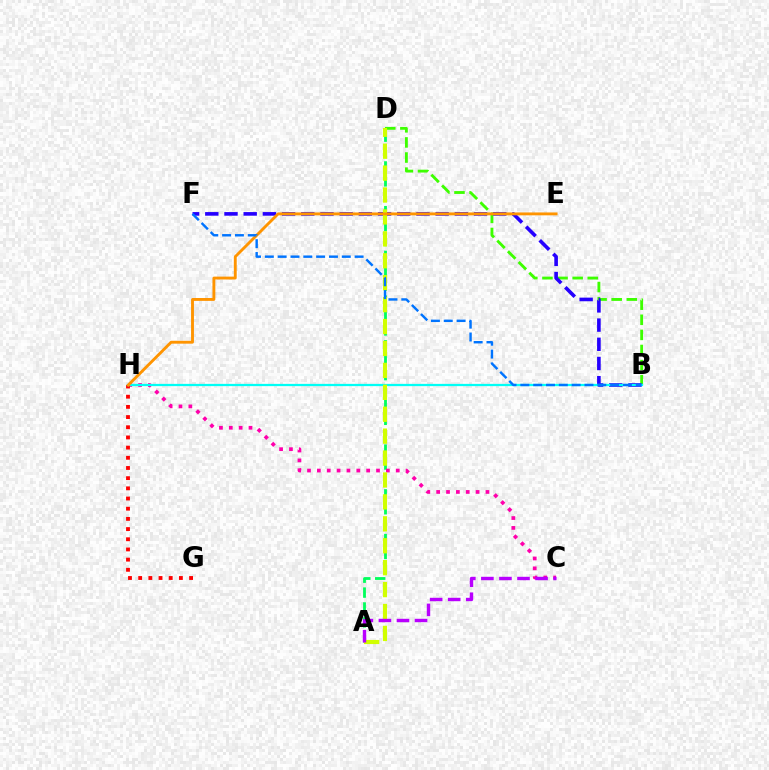{('B', 'D'): [{'color': '#3dff00', 'line_style': 'dashed', 'thickness': 2.05}], ('A', 'D'): [{'color': '#00ff5c', 'line_style': 'dashed', 'thickness': 2.02}, {'color': '#d1ff00', 'line_style': 'dashed', 'thickness': 2.98}], ('C', 'H'): [{'color': '#ff00ac', 'line_style': 'dotted', 'thickness': 2.68}], ('B', 'F'): [{'color': '#2500ff', 'line_style': 'dashed', 'thickness': 2.61}, {'color': '#0074ff', 'line_style': 'dashed', 'thickness': 1.74}], ('G', 'H'): [{'color': '#ff0000', 'line_style': 'dotted', 'thickness': 2.77}], ('B', 'H'): [{'color': '#00fff6', 'line_style': 'solid', 'thickness': 1.63}], ('A', 'C'): [{'color': '#b900ff', 'line_style': 'dashed', 'thickness': 2.45}], ('E', 'H'): [{'color': '#ff9400', 'line_style': 'solid', 'thickness': 2.07}]}